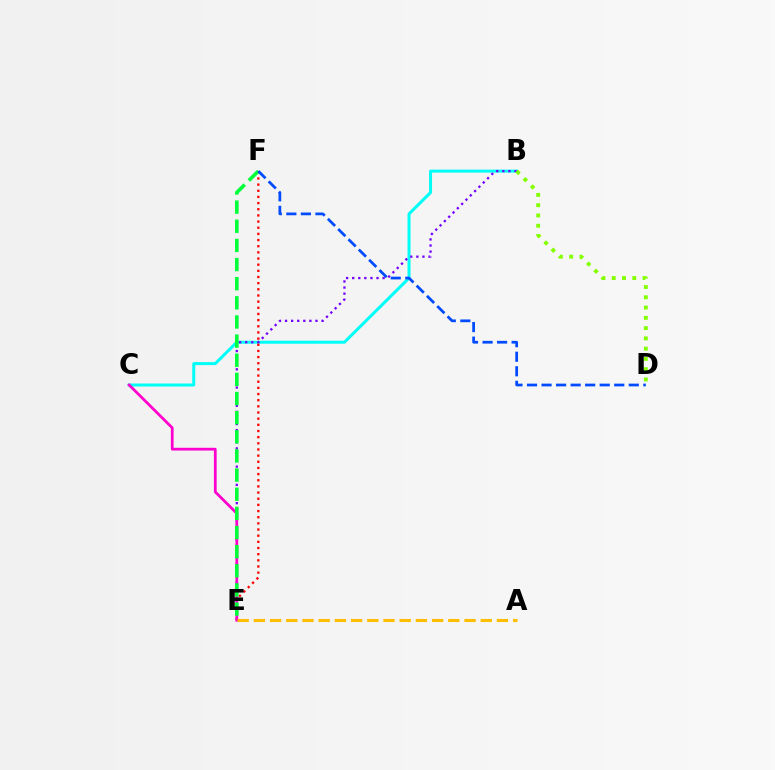{('B', 'C'): [{'color': '#00fff6', 'line_style': 'solid', 'thickness': 2.16}], ('E', 'F'): [{'color': '#ff0000', 'line_style': 'dotted', 'thickness': 1.67}, {'color': '#00ff39', 'line_style': 'dashed', 'thickness': 2.6}], ('B', 'E'): [{'color': '#7200ff', 'line_style': 'dotted', 'thickness': 1.65}], ('C', 'E'): [{'color': '#ff00cf', 'line_style': 'solid', 'thickness': 1.98}], ('B', 'D'): [{'color': '#84ff00', 'line_style': 'dotted', 'thickness': 2.79}], ('D', 'F'): [{'color': '#004bff', 'line_style': 'dashed', 'thickness': 1.98}], ('A', 'E'): [{'color': '#ffbd00', 'line_style': 'dashed', 'thickness': 2.2}]}